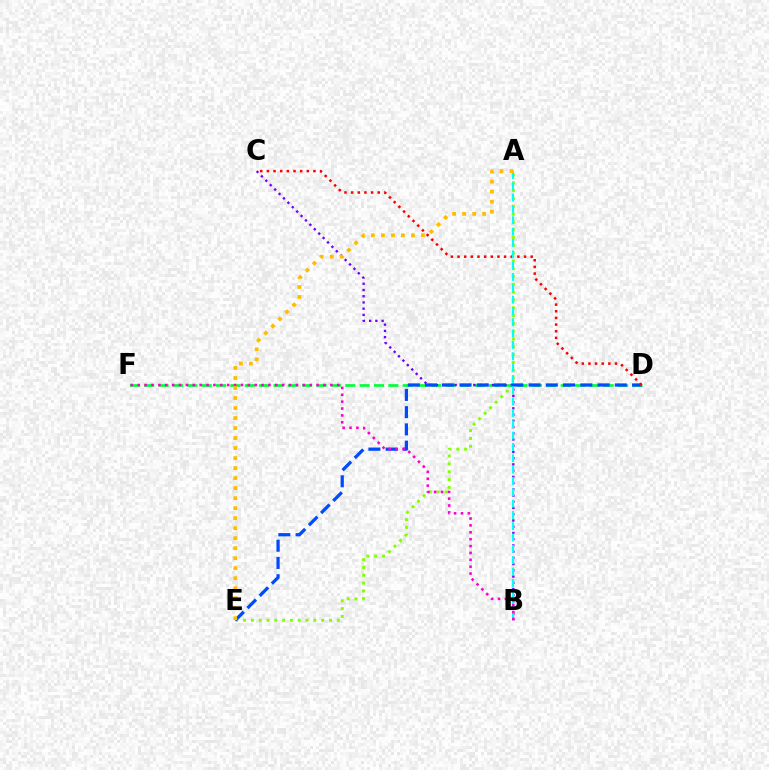{('D', 'F'): [{'color': '#00ff39', 'line_style': 'dashed', 'thickness': 1.95}], ('B', 'C'): [{'color': '#7200ff', 'line_style': 'dotted', 'thickness': 1.69}], ('A', 'E'): [{'color': '#84ff00', 'line_style': 'dotted', 'thickness': 2.12}, {'color': '#ffbd00', 'line_style': 'dotted', 'thickness': 2.72}], ('D', 'E'): [{'color': '#004bff', 'line_style': 'dashed', 'thickness': 2.34}], ('C', 'D'): [{'color': '#ff0000', 'line_style': 'dotted', 'thickness': 1.81}], ('A', 'B'): [{'color': '#00fff6', 'line_style': 'dashed', 'thickness': 1.54}], ('B', 'F'): [{'color': '#ff00cf', 'line_style': 'dotted', 'thickness': 1.87}]}